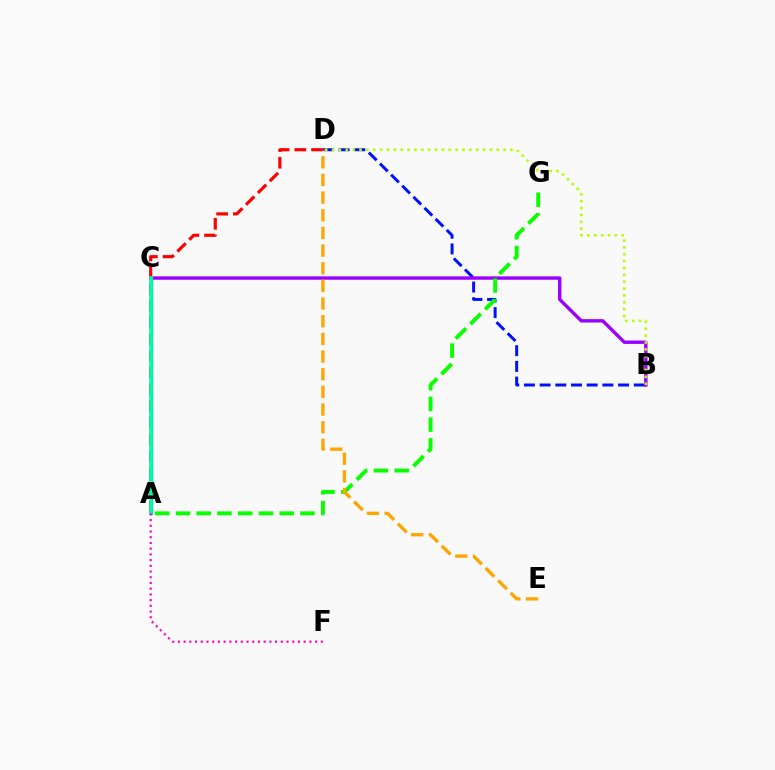{('B', 'D'): [{'color': '#0010ff', 'line_style': 'dashed', 'thickness': 2.13}, {'color': '#b3ff00', 'line_style': 'dotted', 'thickness': 1.86}], ('B', 'C'): [{'color': '#9b00ff', 'line_style': 'solid', 'thickness': 2.44}], ('A', 'G'): [{'color': '#08ff00', 'line_style': 'dashed', 'thickness': 2.82}], ('D', 'E'): [{'color': '#ffa500', 'line_style': 'dashed', 'thickness': 2.4}], ('A', 'D'): [{'color': '#ff0000', 'line_style': 'dashed', 'thickness': 2.27}], ('A', 'C'): [{'color': '#00b5ff', 'line_style': 'solid', 'thickness': 2.36}, {'color': '#00ff9d', 'line_style': 'solid', 'thickness': 2.53}], ('A', 'F'): [{'color': '#ff00bd', 'line_style': 'dotted', 'thickness': 1.55}]}